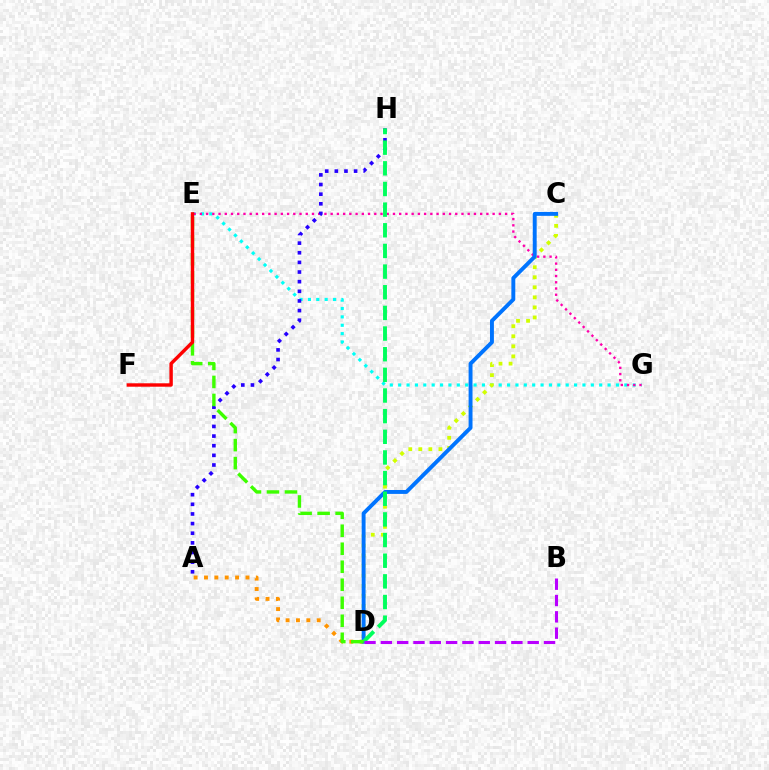{('E', 'G'): [{'color': '#00fff6', 'line_style': 'dotted', 'thickness': 2.28}, {'color': '#ff00ac', 'line_style': 'dotted', 'thickness': 1.69}], ('C', 'D'): [{'color': '#d1ff00', 'line_style': 'dotted', 'thickness': 2.73}, {'color': '#0074ff', 'line_style': 'solid', 'thickness': 2.82}], ('A', 'H'): [{'color': '#2500ff', 'line_style': 'dotted', 'thickness': 2.62}], ('A', 'D'): [{'color': '#ff9400', 'line_style': 'dotted', 'thickness': 2.82}], ('D', 'H'): [{'color': '#00ff5c', 'line_style': 'dashed', 'thickness': 2.81}], ('D', 'E'): [{'color': '#3dff00', 'line_style': 'dashed', 'thickness': 2.45}], ('B', 'D'): [{'color': '#b900ff', 'line_style': 'dashed', 'thickness': 2.22}], ('E', 'F'): [{'color': '#ff0000', 'line_style': 'solid', 'thickness': 2.46}]}